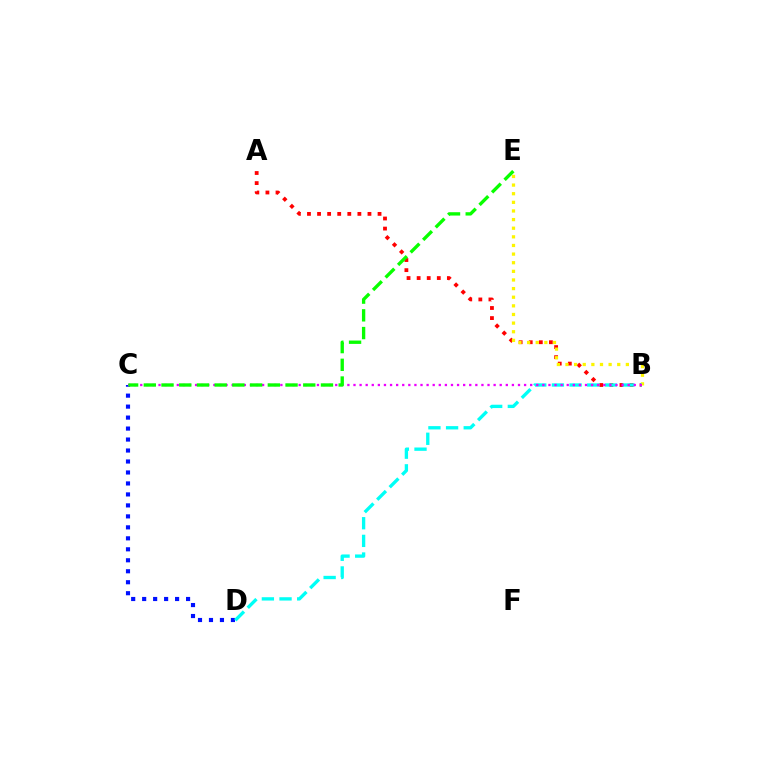{('A', 'B'): [{'color': '#ff0000', 'line_style': 'dotted', 'thickness': 2.74}], ('B', 'E'): [{'color': '#fcf500', 'line_style': 'dotted', 'thickness': 2.34}], ('C', 'D'): [{'color': '#0010ff', 'line_style': 'dotted', 'thickness': 2.98}], ('B', 'D'): [{'color': '#00fff6', 'line_style': 'dashed', 'thickness': 2.4}], ('B', 'C'): [{'color': '#ee00ff', 'line_style': 'dotted', 'thickness': 1.66}], ('C', 'E'): [{'color': '#08ff00', 'line_style': 'dashed', 'thickness': 2.41}]}